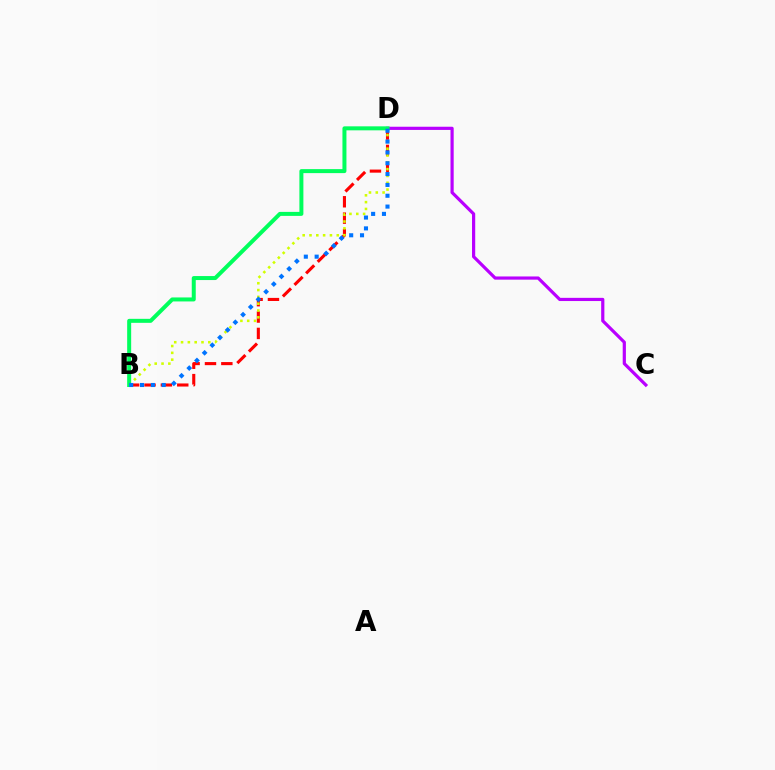{('B', 'D'): [{'color': '#ff0000', 'line_style': 'dashed', 'thickness': 2.22}, {'color': '#d1ff00', 'line_style': 'dotted', 'thickness': 1.85}, {'color': '#00ff5c', 'line_style': 'solid', 'thickness': 2.88}, {'color': '#0074ff', 'line_style': 'dotted', 'thickness': 2.94}], ('C', 'D'): [{'color': '#b900ff', 'line_style': 'solid', 'thickness': 2.3}]}